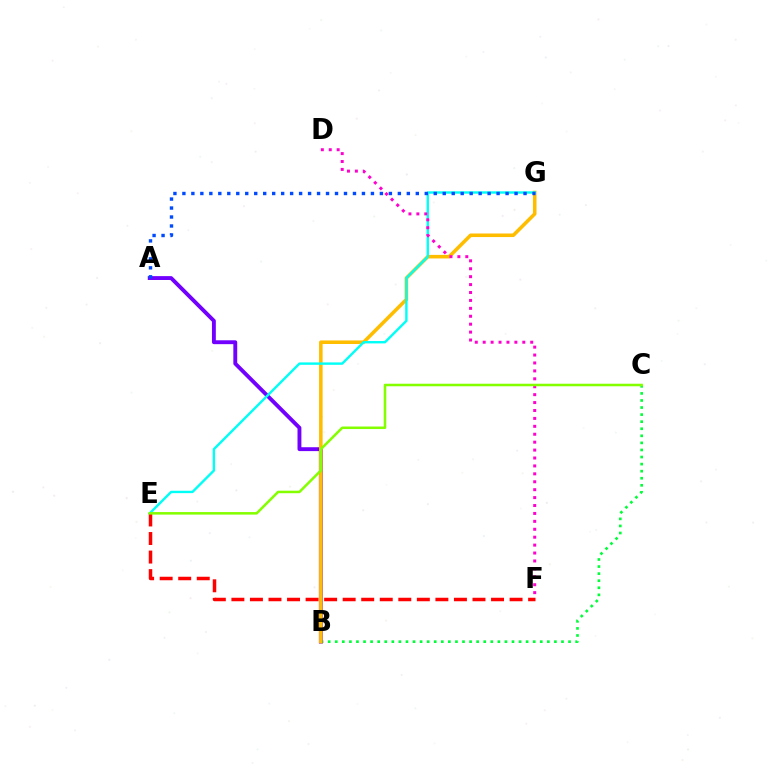{('B', 'C'): [{'color': '#00ff39', 'line_style': 'dotted', 'thickness': 1.92}], ('A', 'B'): [{'color': '#7200ff', 'line_style': 'solid', 'thickness': 2.79}], ('B', 'G'): [{'color': '#ffbd00', 'line_style': 'solid', 'thickness': 2.56}], ('E', 'G'): [{'color': '#00fff6', 'line_style': 'solid', 'thickness': 1.72}], ('E', 'F'): [{'color': '#ff0000', 'line_style': 'dashed', 'thickness': 2.52}], ('A', 'G'): [{'color': '#004bff', 'line_style': 'dotted', 'thickness': 2.44}], ('D', 'F'): [{'color': '#ff00cf', 'line_style': 'dotted', 'thickness': 2.15}], ('C', 'E'): [{'color': '#84ff00', 'line_style': 'solid', 'thickness': 1.82}]}